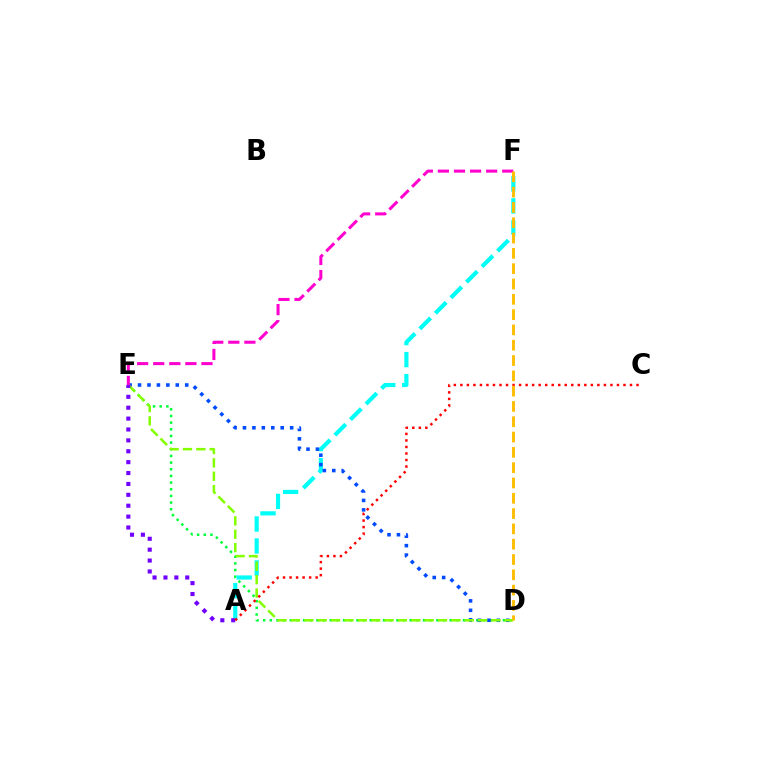{('D', 'E'): [{'color': '#00ff39', 'line_style': 'dotted', 'thickness': 1.81}, {'color': '#004bff', 'line_style': 'dotted', 'thickness': 2.56}, {'color': '#84ff00', 'line_style': 'dashed', 'thickness': 1.82}], ('A', 'F'): [{'color': '#00fff6', 'line_style': 'dashed', 'thickness': 2.99}], ('E', 'F'): [{'color': '#ff00cf', 'line_style': 'dashed', 'thickness': 2.18}], ('A', 'E'): [{'color': '#7200ff', 'line_style': 'dotted', 'thickness': 2.96}], ('A', 'C'): [{'color': '#ff0000', 'line_style': 'dotted', 'thickness': 1.77}], ('D', 'F'): [{'color': '#ffbd00', 'line_style': 'dashed', 'thickness': 2.08}]}